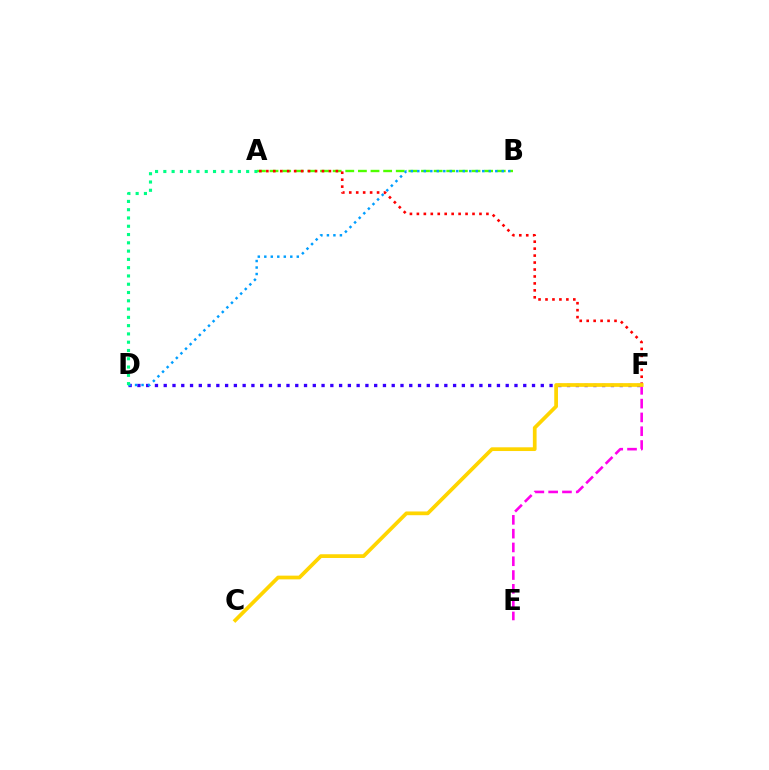{('D', 'F'): [{'color': '#3700ff', 'line_style': 'dotted', 'thickness': 2.38}], ('A', 'B'): [{'color': '#4fff00', 'line_style': 'dashed', 'thickness': 1.71}], ('A', 'F'): [{'color': '#ff0000', 'line_style': 'dotted', 'thickness': 1.89}], ('B', 'D'): [{'color': '#009eff', 'line_style': 'dotted', 'thickness': 1.77}], ('E', 'F'): [{'color': '#ff00ed', 'line_style': 'dashed', 'thickness': 1.87}], ('C', 'F'): [{'color': '#ffd500', 'line_style': 'solid', 'thickness': 2.68}], ('A', 'D'): [{'color': '#00ff86', 'line_style': 'dotted', 'thickness': 2.25}]}